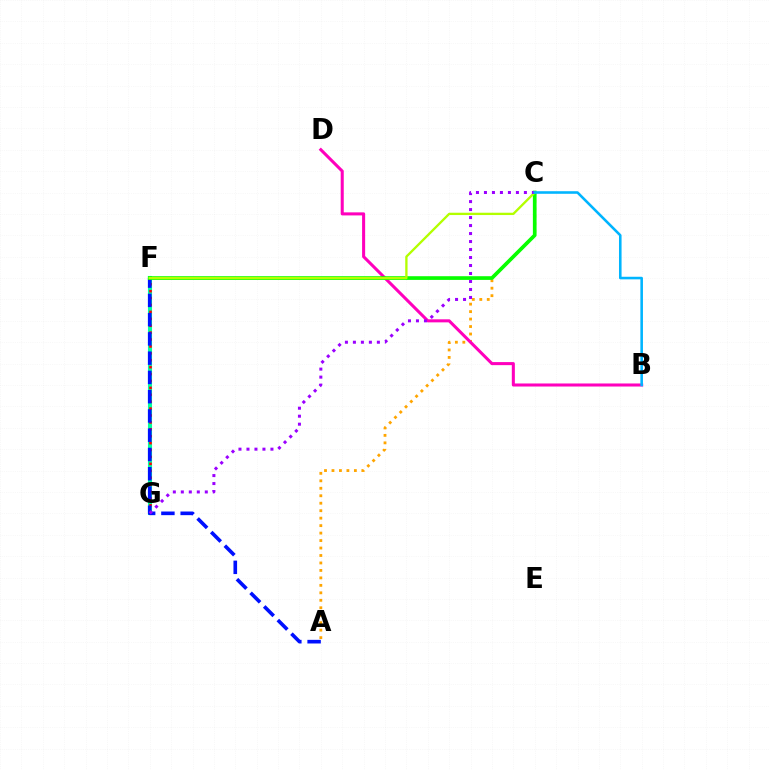{('F', 'G'): [{'color': '#00ff9d', 'line_style': 'solid', 'thickness': 2.94}, {'color': '#ff0000', 'line_style': 'dotted', 'thickness': 1.88}], ('A', 'C'): [{'color': '#ffa500', 'line_style': 'dotted', 'thickness': 2.03}], ('B', 'D'): [{'color': '#ff00bd', 'line_style': 'solid', 'thickness': 2.2}], ('A', 'F'): [{'color': '#0010ff', 'line_style': 'dashed', 'thickness': 2.62}], ('C', 'F'): [{'color': '#08ff00', 'line_style': 'solid', 'thickness': 2.66}, {'color': '#b3ff00', 'line_style': 'solid', 'thickness': 1.67}], ('C', 'G'): [{'color': '#9b00ff', 'line_style': 'dotted', 'thickness': 2.17}], ('B', 'C'): [{'color': '#00b5ff', 'line_style': 'solid', 'thickness': 1.86}]}